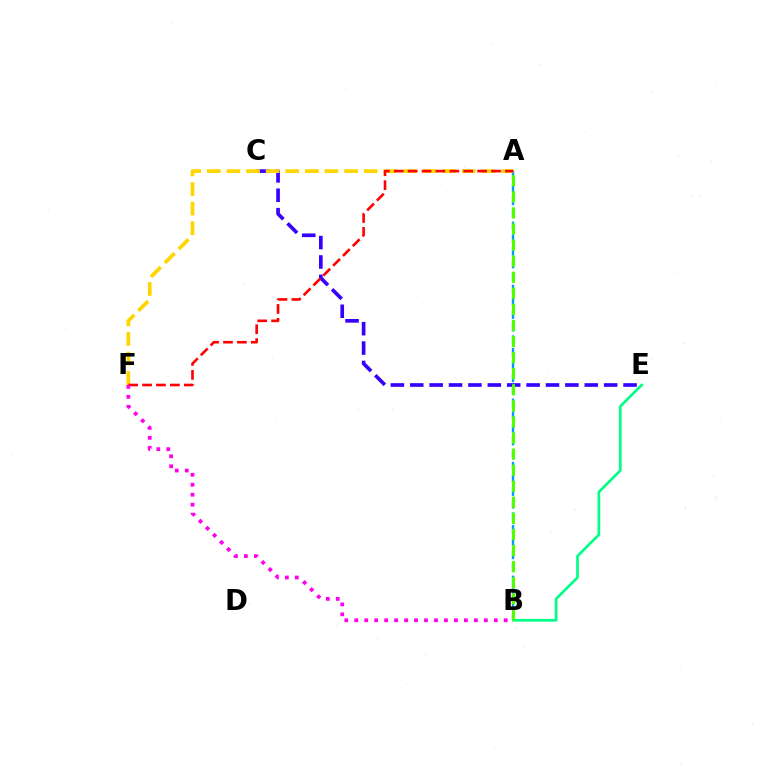{('B', 'E'): [{'color': '#00ff86', 'line_style': 'solid', 'thickness': 1.94}], ('C', 'E'): [{'color': '#3700ff', 'line_style': 'dashed', 'thickness': 2.63}], ('A', 'B'): [{'color': '#009eff', 'line_style': 'dashed', 'thickness': 1.72}, {'color': '#4fff00', 'line_style': 'dashed', 'thickness': 2.18}], ('A', 'F'): [{'color': '#ffd500', 'line_style': 'dashed', 'thickness': 2.66}, {'color': '#ff0000', 'line_style': 'dashed', 'thickness': 1.89}], ('B', 'F'): [{'color': '#ff00ed', 'line_style': 'dotted', 'thickness': 2.71}]}